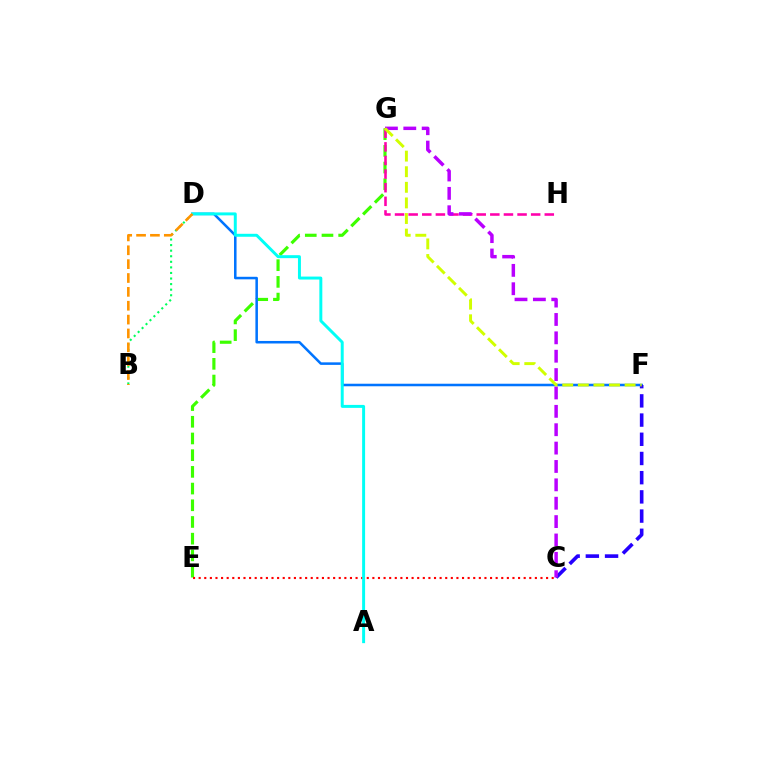{('E', 'G'): [{'color': '#3dff00', 'line_style': 'dashed', 'thickness': 2.27}], ('G', 'H'): [{'color': '#ff00ac', 'line_style': 'dashed', 'thickness': 1.85}], ('C', 'E'): [{'color': '#ff0000', 'line_style': 'dotted', 'thickness': 1.52}], ('B', 'D'): [{'color': '#00ff5c', 'line_style': 'dotted', 'thickness': 1.51}, {'color': '#ff9400', 'line_style': 'dashed', 'thickness': 1.88}], ('D', 'F'): [{'color': '#0074ff', 'line_style': 'solid', 'thickness': 1.83}], ('C', 'F'): [{'color': '#2500ff', 'line_style': 'dashed', 'thickness': 2.61}], ('C', 'G'): [{'color': '#b900ff', 'line_style': 'dashed', 'thickness': 2.5}], ('A', 'D'): [{'color': '#00fff6', 'line_style': 'solid', 'thickness': 2.13}], ('F', 'G'): [{'color': '#d1ff00', 'line_style': 'dashed', 'thickness': 2.12}]}